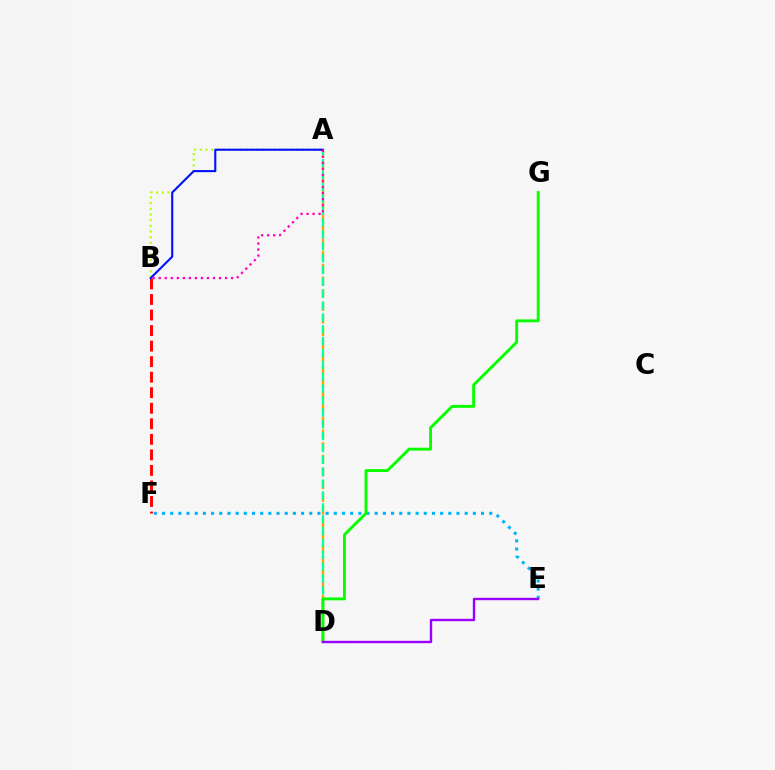{('A', 'D'): [{'color': '#ffa500', 'line_style': 'dashed', 'thickness': 1.73}, {'color': '#00ff9d', 'line_style': 'dashed', 'thickness': 1.61}], ('B', 'F'): [{'color': '#ff0000', 'line_style': 'dashed', 'thickness': 2.11}], ('A', 'B'): [{'color': '#b3ff00', 'line_style': 'dotted', 'thickness': 1.54}, {'color': '#0010ff', 'line_style': 'solid', 'thickness': 1.5}, {'color': '#ff00bd', 'line_style': 'dotted', 'thickness': 1.64}], ('E', 'F'): [{'color': '#00b5ff', 'line_style': 'dotted', 'thickness': 2.22}], ('D', 'G'): [{'color': '#08ff00', 'line_style': 'solid', 'thickness': 2.09}], ('D', 'E'): [{'color': '#9b00ff', 'line_style': 'solid', 'thickness': 1.72}]}